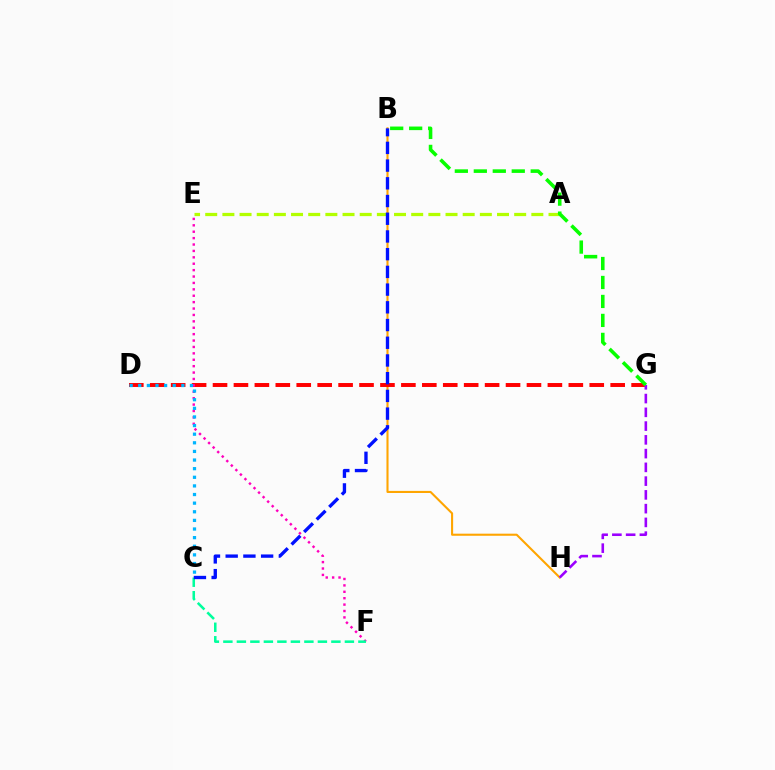{('B', 'H'): [{'color': '#ffa500', 'line_style': 'solid', 'thickness': 1.51}], ('D', 'G'): [{'color': '#ff0000', 'line_style': 'dashed', 'thickness': 2.84}], ('A', 'E'): [{'color': '#b3ff00', 'line_style': 'dashed', 'thickness': 2.33}], ('E', 'F'): [{'color': '#ff00bd', 'line_style': 'dotted', 'thickness': 1.74}], ('G', 'H'): [{'color': '#9b00ff', 'line_style': 'dashed', 'thickness': 1.87}], ('C', 'F'): [{'color': '#00ff9d', 'line_style': 'dashed', 'thickness': 1.83}], ('B', 'G'): [{'color': '#08ff00', 'line_style': 'dashed', 'thickness': 2.58}], ('C', 'D'): [{'color': '#00b5ff', 'line_style': 'dotted', 'thickness': 2.34}], ('B', 'C'): [{'color': '#0010ff', 'line_style': 'dashed', 'thickness': 2.41}]}